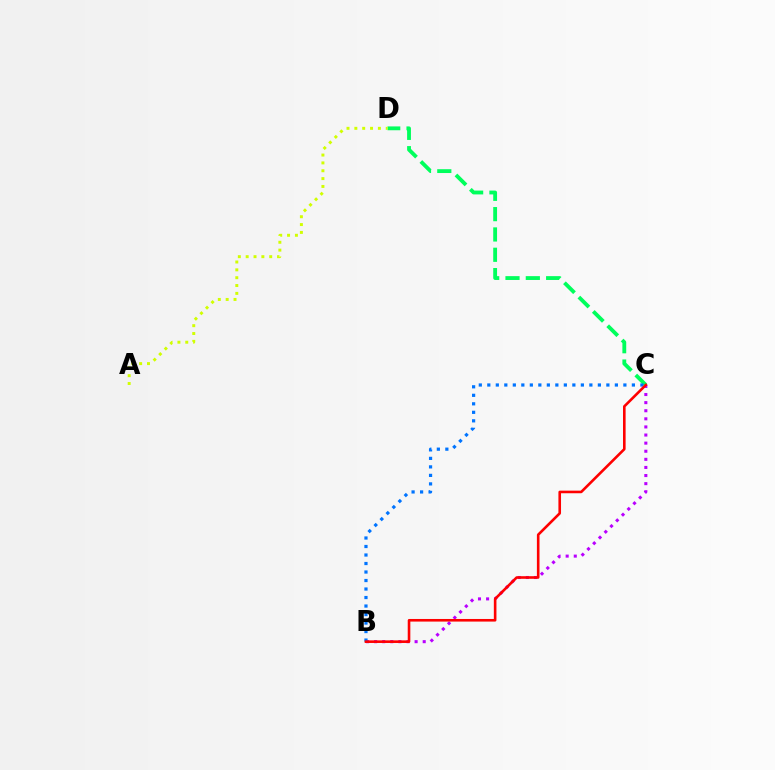{('C', 'D'): [{'color': '#00ff5c', 'line_style': 'dashed', 'thickness': 2.76}], ('B', 'C'): [{'color': '#b900ff', 'line_style': 'dotted', 'thickness': 2.2}, {'color': '#0074ff', 'line_style': 'dotted', 'thickness': 2.31}, {'color': '#ff0000', 'line_style': 'solid', 'thickness': 1.88}], ('A', 'D'): [{'color': '#d1ff00', 'line_style': 'dotted', 'thickness': 2.13}]}